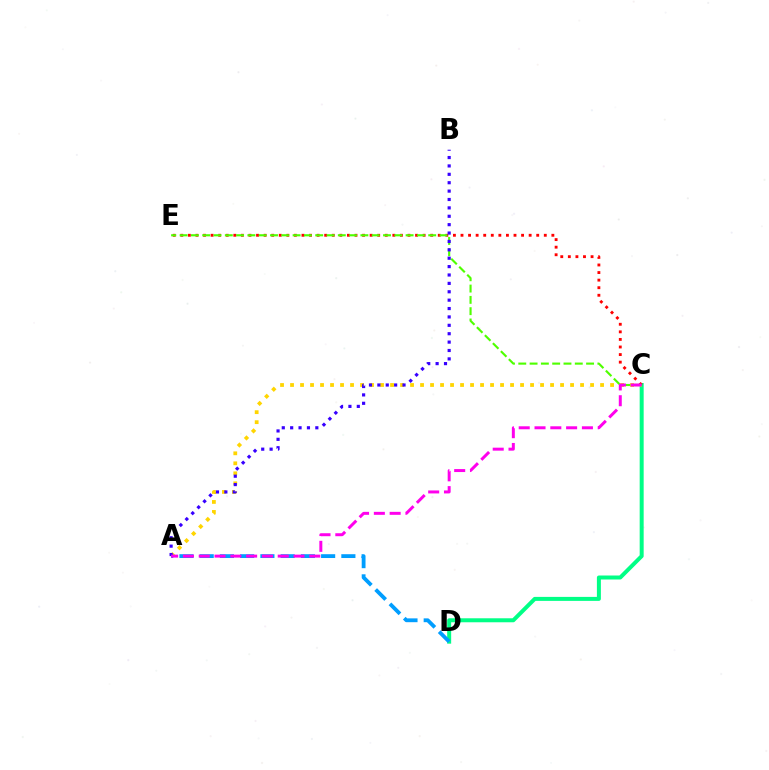{('C', 'D'): [{'color': '#00ff86', 'line_style': 'solid', 'thickness': 2.87}], ('A', 'C'): [{'color': '#ffd500', 'line_style': 'dotted', 'thickness': 2.72}, {'color': '#ff00ed', 'line_style': 'dashed', 'thickness': 2.15}], ('C', 'E'): [{'color': '#ff0000', 'line_style': 'dotted', 'thickness': 2.06}, {'color': '#4fff00', 'line_style': 'dashed', 'thickness': 1.54}], ('A', 'D'): [{'color': '#009eff', 'line_style': 'dashed', 'thickness': 2.75}], ('A', 'B'): [{'color': '#3700ff', 'line_style': 'dotted', 'thickness': 2.28}]}